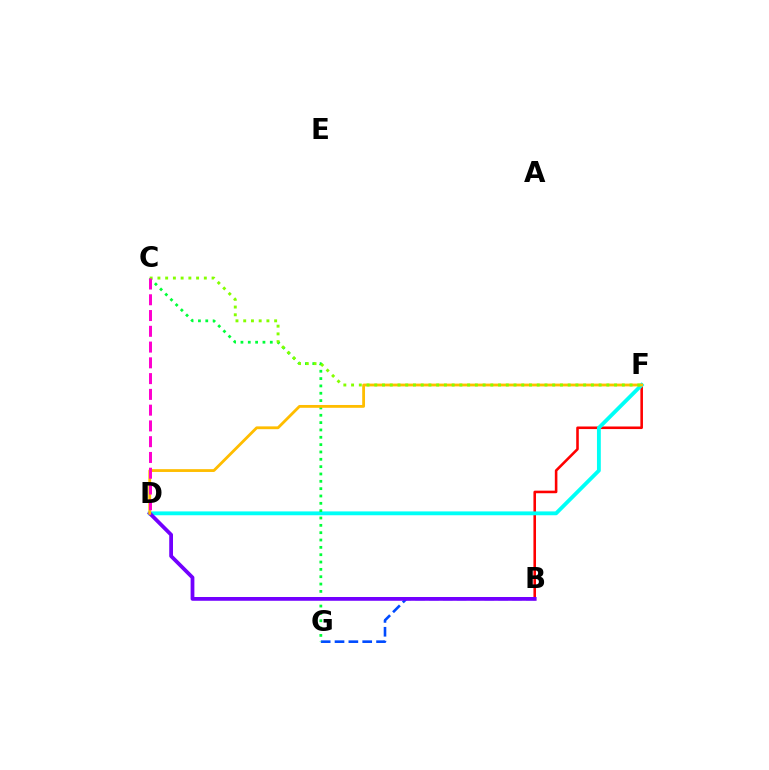{('B', 'G'): [{'color': '#004bff', 'line_style': 'dashed', 'thickness': 1.88}], ('B', 'F'): [{'color': '#ff0000', 'line_style': 'solid', 'thickness': 1.86}], ('D', 'F'): [{'color': '#00fff6', 'line_style': 'solid', 'thickness': 2.76}, {'color': '#ffbd00', 'line_style': 'solid', 'thickness': 2.02}], ('C', 'G'): [{'color': '#00ff39', 'line_style': 'dotted', 'thickness': 1.99}], ('B', 'D'): [{'color': '#7200ff', 'line_style': 'solid', 'thickness': 2.71}], ('C', 'F'): [{'color': '#84ff00', 'line_style': 'dotted', 'thickness': 2.1}], ('C', 'D'): [{'color': '#ff00cf', 'line_style': 'dashed', 'thickness': 2.14}]}